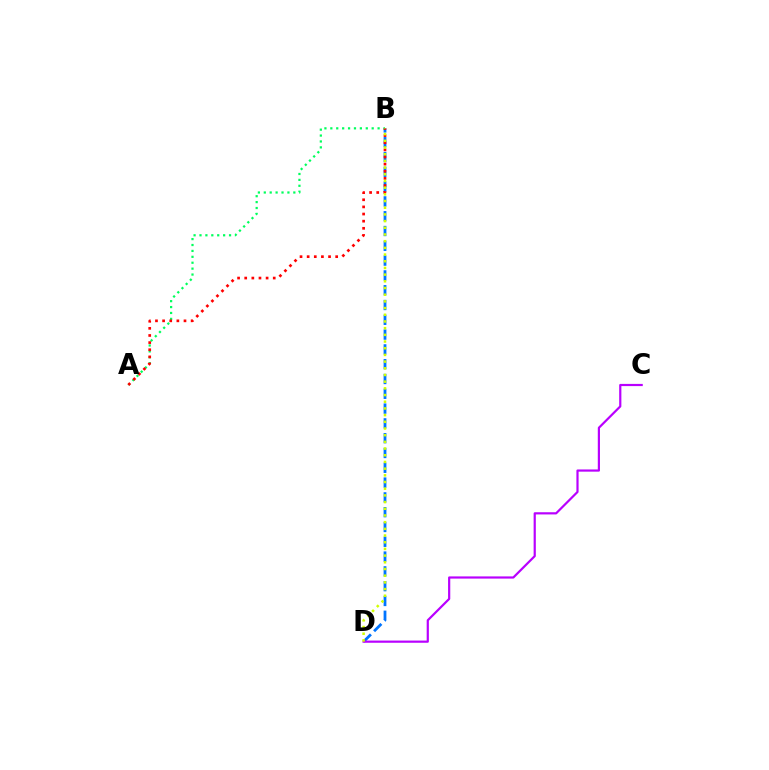{('B', 'D'): [{'color': '#0074ff', 'line_style': 'dashed', 'thickness': 2.01}, {'color': '#d1ff00', 'line_style': 'dotted', 'thickness': 1.82}], ('C', 'D'): [{'color': '#b900ff', 'line_style': 'solid', 'thickness': 1.58}], ('A', 'B'): [{'color': '#00ff5c', 'line_style': 'dotted', 'thickness': 1.61}, {'color': '#ff0000', 'line_style': 'dotted', 'thickness': 1.94}]}